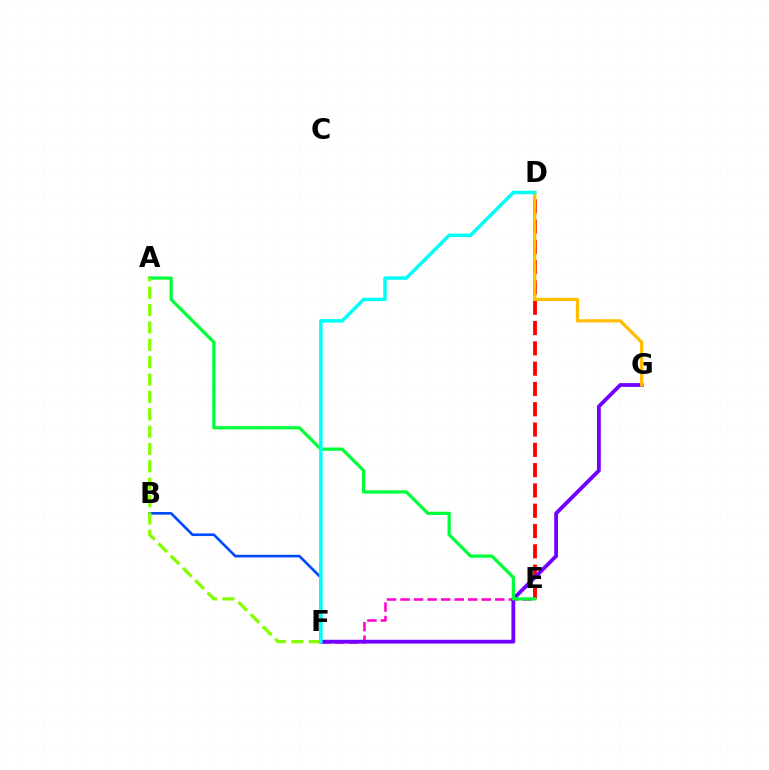{('D', 'E'): [{'color': '#ff0000', 'line_style': 'dashed', 'thickness': 2.76}], ('E', 'F'): [{'color': '#ff00cf', 'line_style': 'dashed', 'thickness': 1.84}], ('F', 'G'): [{'color': '#7200ff', 'line_style': 'solid', 'thickness': 2.74}], ('A', 'E'): [{'color': '#00ff39', 'line_style': 'solid', 'thickness': 2.34}], ('B', 'F'): [{'color': '#004bff', 'line_style': 'solid', 'thickness': 1.9}], ('A', 'F'): [{'color': '#84ff00', 'line_style': 'dashed', 'thickness': 2.36}], ('D', 'G'): [{'color': '#ffbd00', 'line_style': 'solid', 'thickness': 2.32}], ('D', 'F'): [{'color': '#00fff6', 'line_style': 'solid', 'thickness': 2.51}]}